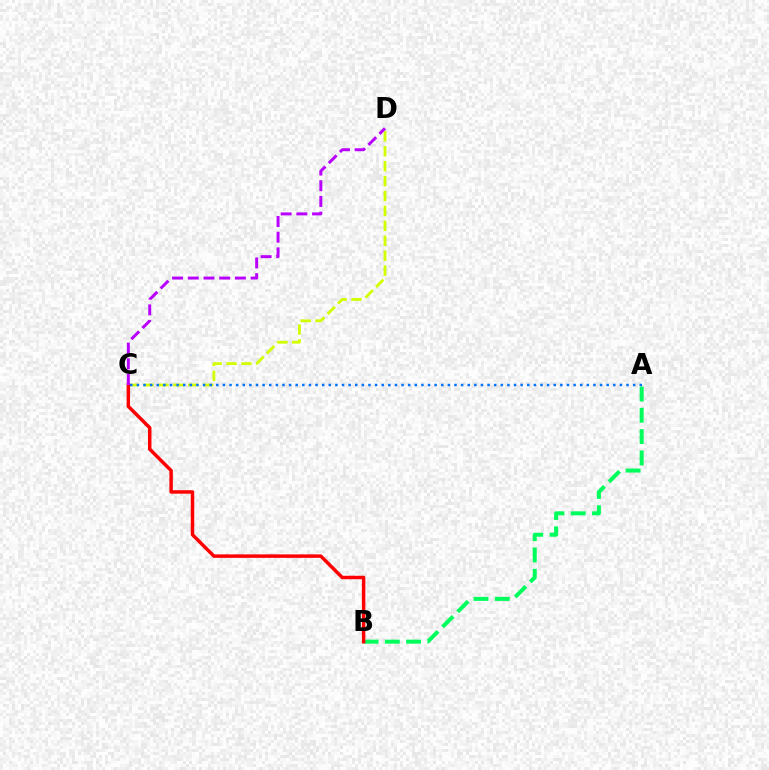{('C', 'D'): [{'color': '#d1ff00', 'line_style': 'dashed', 'thickness': 2.03}, {'color': '#b900ff', 'line_style': 'dashed', 'thickness': 2.13}], ('A', 'B'): [{'color': '#00ff5c', 'line_style': 'dashed', 'thickness': 2.89}], ('A', 'C'): [{'color': '#0074ff', 'line_style': 'dotted', 'thickness': 1.8}], ('B', 'C'): [{'color': '#ff0000', 'line_style': 'solid', 'thickness': 2.5}]}